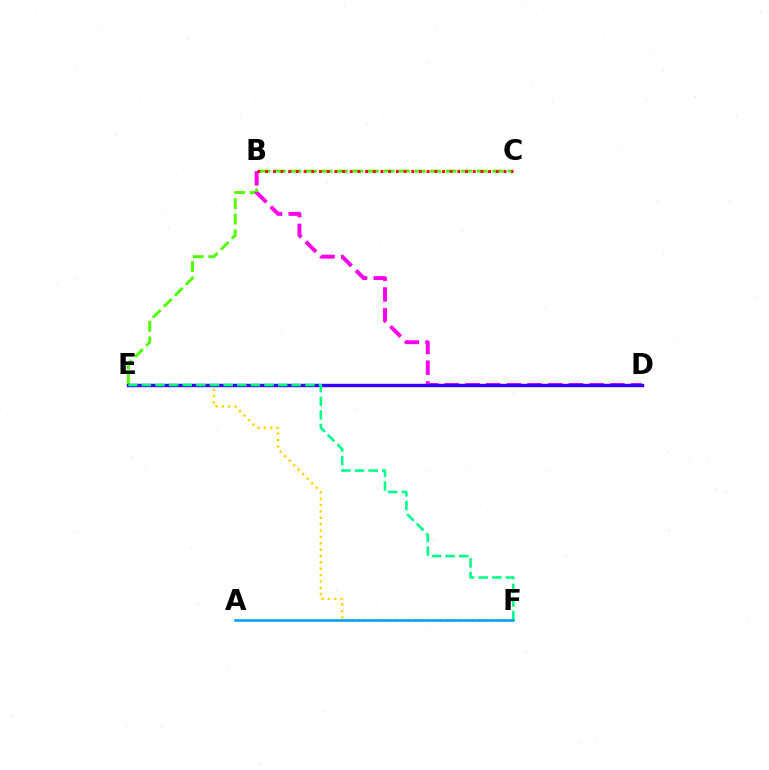{('E', 'F'): [{'color': '#ffd500', 'line_style': 'dotted', 'thickness': 1.73}, {'color': '#00ff86', 'line_style': 'dashed', 'thickness': 1.85}], ('C', 'E'): [{'color': '#4fff00', 'line_style': 'dashed', 'thickness': 2.11}], ('B', 'D'): [{'color': '#ff00ed', 'line_style': 'dashed', 'thickness': 2.81}], ('D', 'E'): [{'color': '#3700ff', 'line_style': 'solid', 'thickness': 2.44}], ('B', 'C'): [{'color': '#ff0000', 'line_style': 'dotted', 'thickness': 2.09}], ('A', 'F'): [{'color': '#009eff', 'line_style': 'solid', 'thickness': 1.82}]}